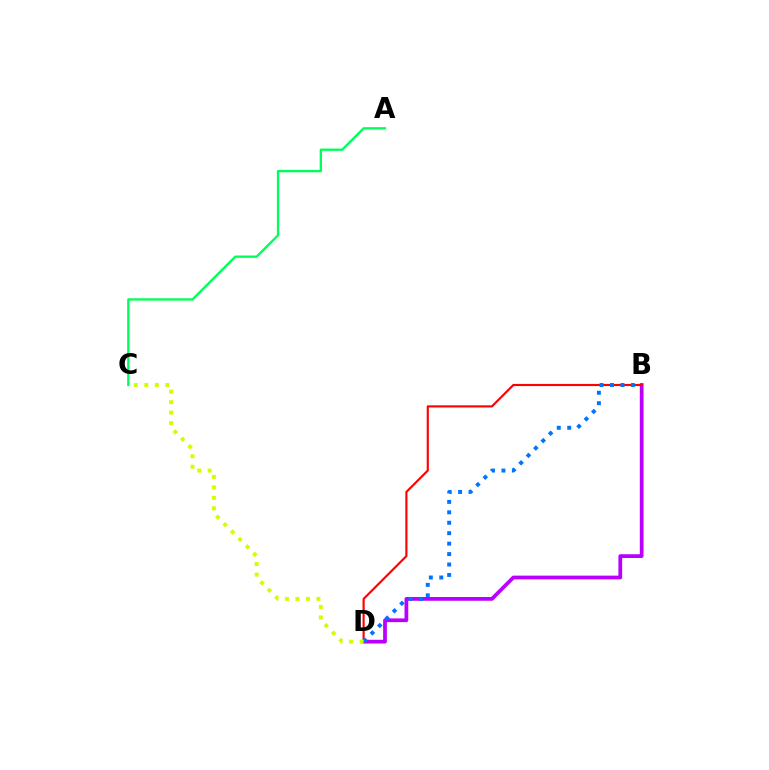{('B', 'D'): [{'color': '#b900ff', 'line_style': 'solid', 'thickness': 2.7}, {'color': '#ff0000', 'line_style': 'solid', 'thickness': 1.54}, {'color': '#0074ff', 'line_style': 'dotted', 'thickness': 2.84}], ('C', 'D'): [{'color': '#d1ff00', 'line_style': 'dotted', 'thickness': 2.85}], ('A', 'C'): [{'color': '#00ff5c', 'line_style': 'solid', 'thickness': 1.68}]}